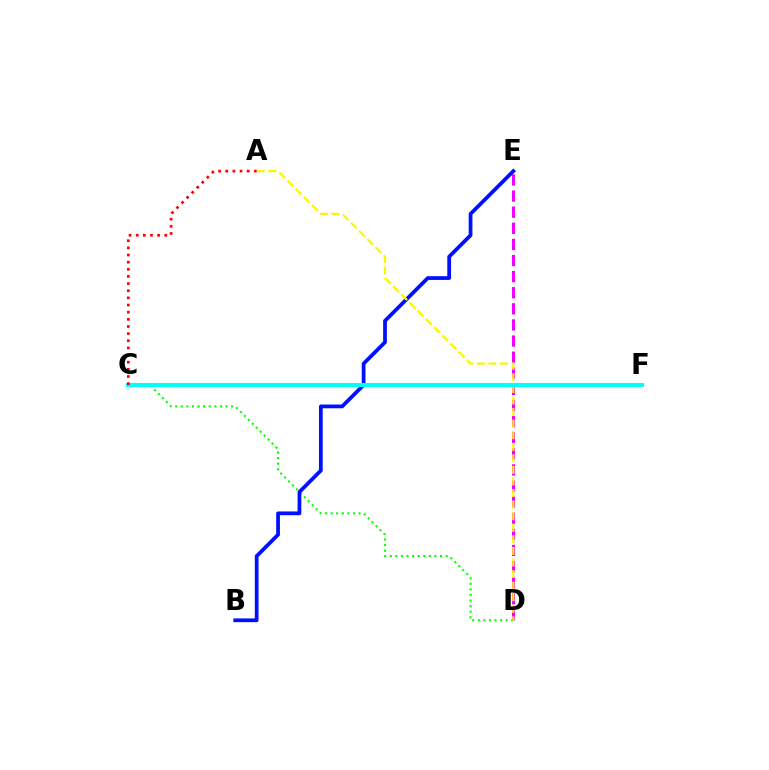{('D', 'E'): [{'color': '#ee00ff', 'line_style': 'dashed', 'thickness': 2.19}], ('C', 'D'): [{'color': '#08ff00', 'line_style': 'dotted', 'thickness': 1.52}], ('B', 'E'): [{'color': '#0010ff', 'line_style': 'solid', 'thickness': 2.71}], ('A', 'D'): [{'color': '#fcf500', 'line_style': 'dashed', 'thickness': 1.57}], ('C', 'F'): [{'color': '#00fff6', 'line_style': 'solid', 'thickness': 2.95}], ('A', 'C'): [{'color': '#ff0000', 'line_style': 'dotted', 'thickness': 1.94}]}